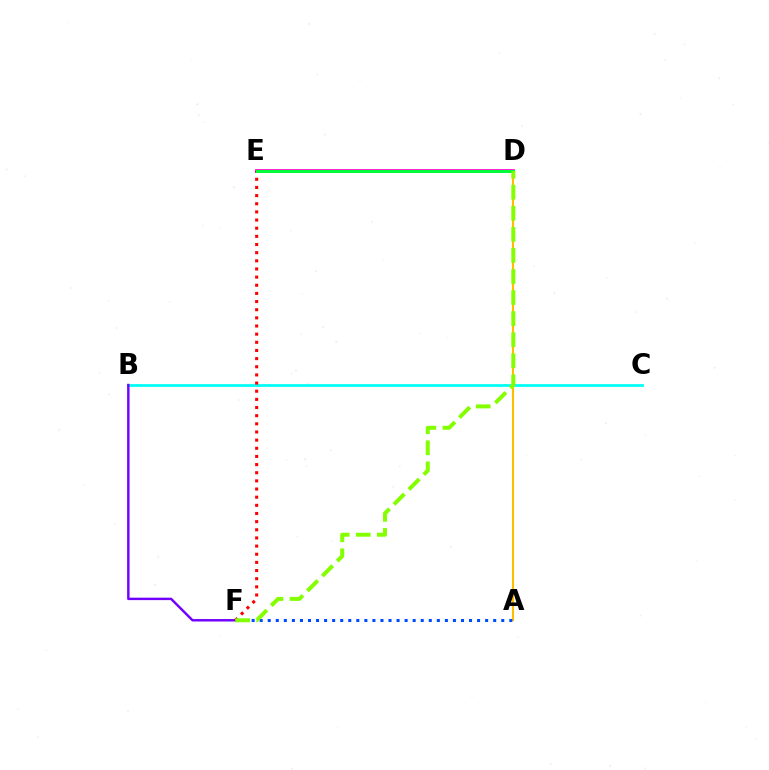{('B', 'C'): [{'color': '#00fff6', 'line_style': 'solid', 'thickness': 1.98}], ('D', 'E'): [{'color': '#ff00cf', 'line_style': 'solid', 'thickness': 2.66}, {'color': '#00ff39', 'line_style': 'solid', 'thickness': 2.14}], ('A', 'D'): [{'color': '#ffbd00', 'line_style': 'solid', 'thickness': 1.51}], ('B', 'F'): [{'color': '#7200ff', 'line_style': 'solid', 'thickness': 1.76}], ('E', 'F'): [{'color': '#ff0000', 'line_style': 'dotted', 'thickness': 2.21}], ('A', 'F'): [{'color': '#004bff', 'line_style': 'dotted', 'thickness': 2.19}], ('D', 'F'): [{'color': '#84ff00', 'line_style': 'dashed', 'thickness': 2.86}]}